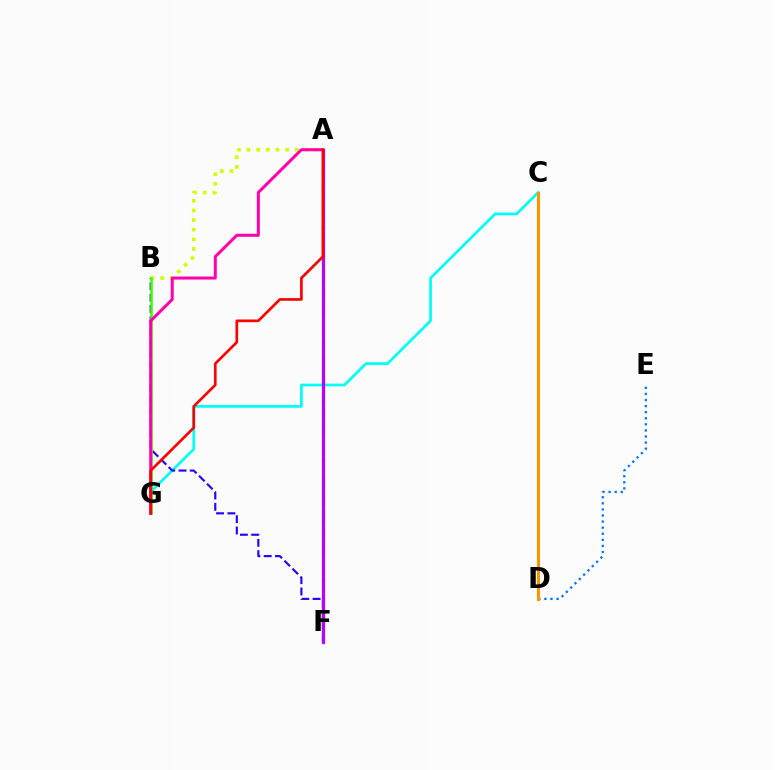{('C', 'G'): [{'color': '#00fff6', 'line_style': 'solid', 'thickness': 1.96}], ('D', 'E'): [{'color': '#0074ff', 'line_style': 'dotted', 'thickness': 1.65}], ('C', 'D'): [{'color': '#ff9400', 'line_style': 'solid', 'thickness': 2.23}], ('A', 'B'): [{'color': '#d1ff00', 'line_style': 'dotted', 'thickness': 2.62}], ('B', 'F'): [{'color': '#2500ff', 'line_style': 'dashed', 'thickness': 1.53}], ('B', 'G'): [{'color': '#3dff00', 'line_style': 'solid', 'thickness': 1.85}], ('A', 'F'): [{'color': '#00ff5c', 'line_style': 'dashed', 'thickness': 2.33}, {'color': '#b900ff', 'line_style': 'solid', 'thickness': 2.28}], ('A', 'G'): [{'color': '#ff00ac', 'line_style': 'solid', 'thickness': 2.17}, {'color': '#ff0000', 'line_style': 'solid', 'thickness': 1.92}]}